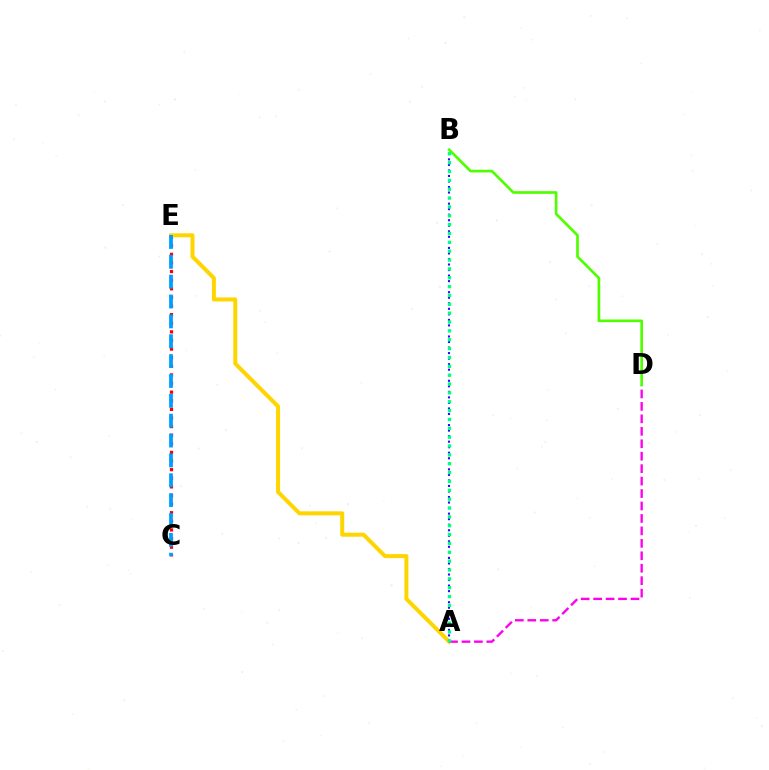{('C', 'E'): [{'color': '#ff0000', 'line_style': 'dotted', 'thickness': 2.34}, {'color': '#009eff', 'line_style': 'dashed', 'thickness': 2.7}], ('A', 'E'): [{'color': '#ffd500', 'line_style': 'solid', 'thickness': 2.89}], ('A', 'B'): [{'color': '#3700ff', 'line_style': 'dotted', 'thickness': 1.5}, {'color': '#00ff86', 'line_style': 'dotted', 'thickness': 2.41}], ('A', 'D'): [{'color': '#ff00ed', 'line_style': 'dashed', 'thickness': 1.69}], ('B', 'D'): [{'color': '#4fff00', 'line_style': 'solid', 'thickness': 1.92}]}